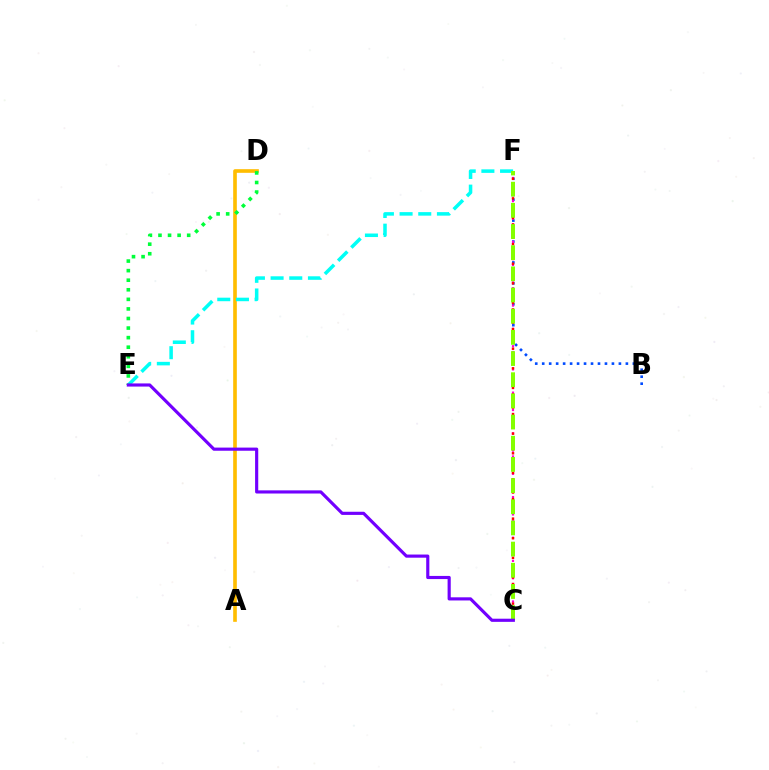{('B', 'F'): [{'color': '#004bff', 'line_style': 'dotted', 'thickness': 1.89}], ('C', 'F'): [{'color': '#ff00cf', 'line_style': 'dotted', 'thickness': 1.58}, {'color': '#ff0000', 'line_style': 'dotted', 'thickness': 1.78}, {'color': '#84ff00', 'line_style': 'dashed', 'thickness': 2.88}], ('A', 'D'): [{'color': '#ffbd00', 'line_style': 'solid', 'thickness': 2.62}], ('E', 'F'): [{'color': '#00fff6', 'line_style': 'dashed', 'thickness': 2.54}], ('D', 'E'): [{'color': '#00ff39', 'line_style': 'dotted', 'thickness': 2.6}], ('C', 'E'): [{'color': '#7200ff', 'line_style': 'solid', 'thickness': 2.27}]}